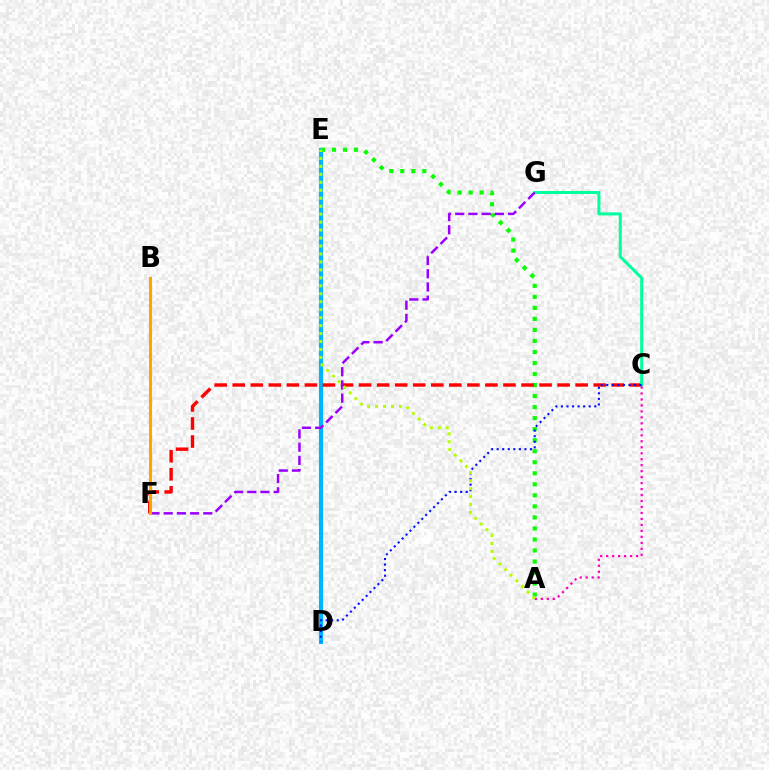{('D', 'E'): [{'color': '#00b5ff', 'line_style': 'solid', 'thickness': 2.99}], ('A', 'E'): [{'color': '#08ff00', 'line_style': 'dotted', 'thickness': 3.0}, {'color': '#b3ff00', 'line_style': 'dotted', 'thickness': 2.16}], ('C', 'F'): [{'color': '#ff0000', 'line_style': 'dashed', 'thickness': 2.45}], ('C', 'G'): [{'color': '#00ff9d', 'line_style': 'solid', 'thickness': 2.17}], ('C', 'D'): [{'color': '#0010ff', 'line_style': 'dotted', 'thickness': 1.51}], ('F', 'G'): [{'color': '#9b00ff', 'line_style': 'dashed', 'thickness': 1.79}], ('A', 'C'): [{'color': '#ff00bd', 'line_style': 'dotted', 'thickness': 1.62}], ('B', 'F'): [{'color': '#ffa500', 'line_style': 'solid', 'thickness': 2.21}]}